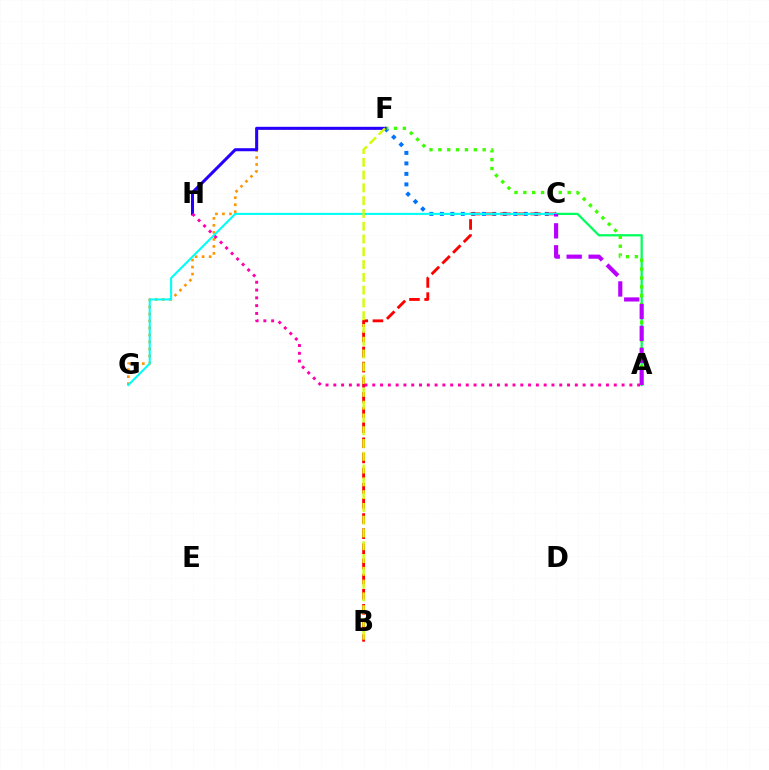{('C', 'F'): [{'color': '#0074ff', 'line_style': 'dotted', 'thickness': 2.85}], ('A', 'C'): [{'color': '#00ff5c', 'line_style': 'solid', 'thickness': 1.63}, {'color': '#b900ff', 'line_style': 'dashed', 'thickness': 2.98}], ('F', 'G'): [{'color': '#ff9400', 'line_style': 'dotted', 'thickness': 1.9}], ('B', 'C'): [{'color': '#ff0000', 'line_style': 'dashed', 'thickness': 2.06}], ('C', 'G'): [{'color': '#00fff6', 'line_style': 'solid', 'thickness': 1.5}], ('A', 'F'): [{'color': '#3dff00', 'line_style': 'dotted', 'thickness': 2.41}], ('F', 'H'): [{'color': '#2500ff', 'line_style': 'solid', 'thickness': 2.19}], ('B', 'F'): [{'color': '#d1ff00', 'line_style': 'dashed', 'thickness': 1.74}], ('A', 'H'): [{'color': '#ff00ac', 'line_style': 'dotted', 'thickness': 2.12}]}